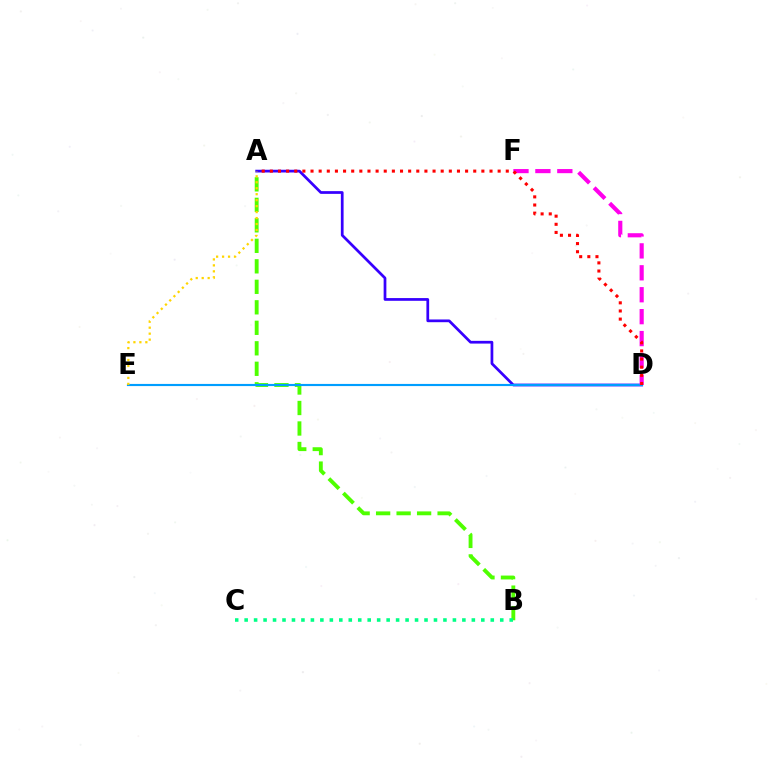{('A', 'D'): [{'color': '#3700ff', 'line_style': 'solid', 'thickness': 1.97}, {'color': '#ff0000', 'line_style': 'dotted', 'thickness': 2.21}], ('A', 'B'): [{'color': '#4fff00', 'line_style': 'dashed', 'thickness': 2.78}], ('D', 'E'): [{'color': '#009eff', 'line_style': 'solid', 'thickness': 1.55}], ('B', 'C'): [{'color': '#00ff86', 'line_style': 'dotted', 'thickness': 2.57}], ('A', 'E'): [{'color': '#ffd500', 'line_style': 'dotted', 'thickness': 1.62}], ('D', 'F'): [{'color': '#ff00ed', 'line_style': 'dashed', 'thickness': 2.98}]}